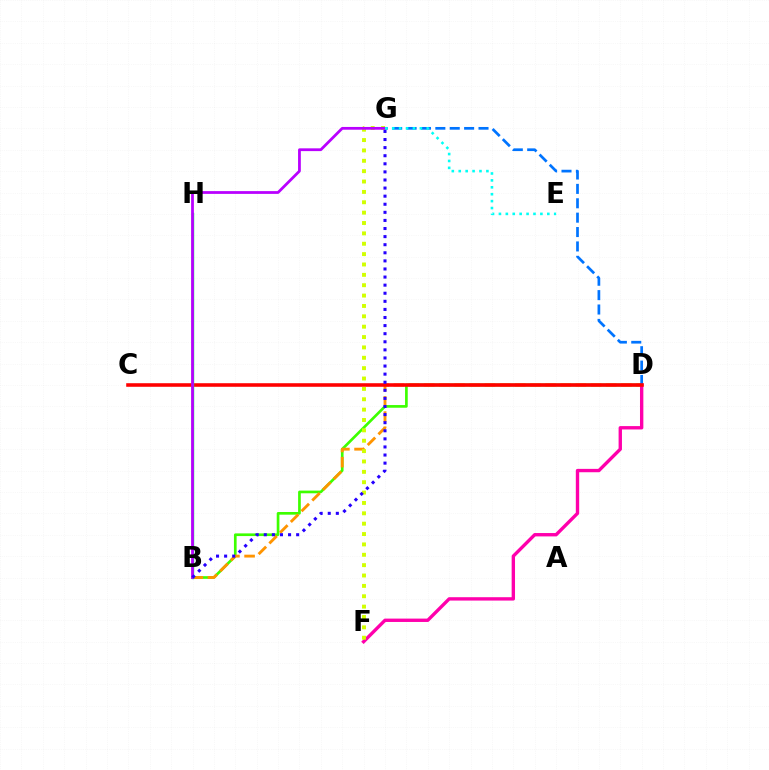{('B', 'D'): [{'color': '#3dff00', 'line_style': 'solid', 'thickness': 1.93}, {'color': '#ff9400', 'line_style': 'dashed', 'thickness': 2.06}], ('D', 'F'): [{'color': '#ff00ac', 'line_style': 'solid', 'thickness': 2.42}], ('D', 'G'): [{'color': '#0074ff', 'line_style': 'dashed', 'thickness': 1.95}], ('C', 'D'): [{'color': '#ff0000', 'line_style': 'solid', 'thickness': 2.57}], ('F', 'G'): [{'color': '#d1ff00', 'line_style': 'dotted', 'thickness': 2.82}], ('B', 'H'): [{'color': '#00ff5c', 'line_style': 'solid', 'thickness': 1.75}], ('B', 'G'): [{'color': '#b900ff', 'line_style': 'solid', 'thickness': 2.0}, {'color': '#2500ff', 'line_style': 'dotted', 'thickness': 2.2}], ('E', 'G'): [{'color': '#00fff6', 'line_style': 'dotted', 'thickness': 1.88}]}